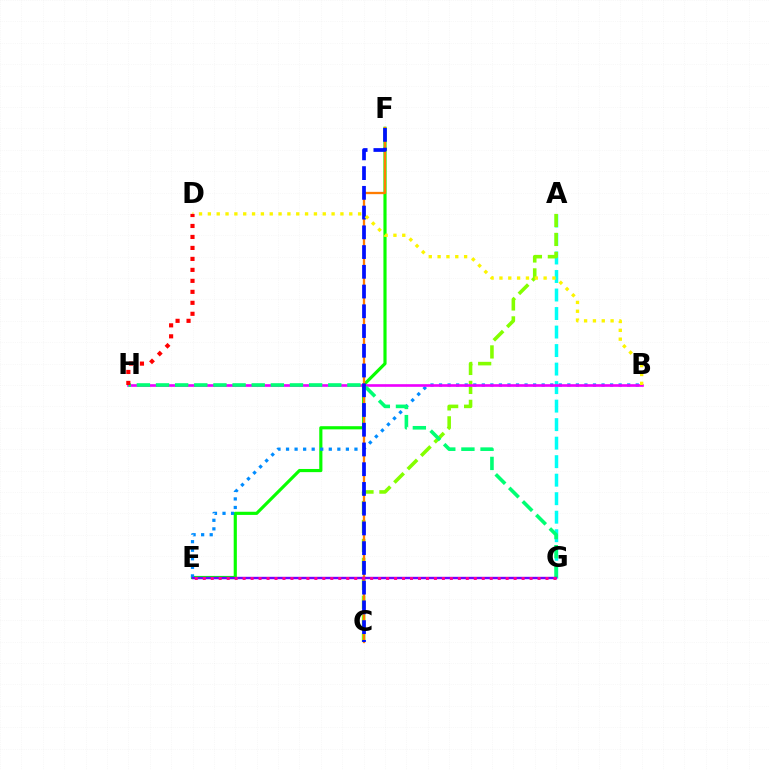{('A', 'G'): [{'color': '#00fff6', 'line_style': 'dashed', 'thickness': 2.52}], ('A', 'C'): [{'color': '#84ff00', 'line_style': 'dashed', 'thickness': 2.57}], ('E', 'F'): [{'color': '#08ff00', 'line_style': 'solid', 'thickness': 2.28}], ('B', 'E'): [{'color': '#008cff', 'line_style': 'dotted', 'thickness': 2.32}], ('B', 'H'): [{'color': '#ee00ff', 'line_style': 'solid', 'thickness': 1.91}], ('C', 'F'): [{'color': '#ff7c00', 'line_style': 'solid', 'thickness': 1.66}, {'color': '#0010ff', 'line_style': 'dashed', 'thickness': 2.68}], ('G', 'H'): [{'color': '#00ff74', 'line_style': 'dashed', 'thickness': 2.6}], ('E', 'G'): [{'color': '#7200ff', 'line_style': 'solid', 'thickness': 1.72}, {'color': '#ff0094', 'line_style': 'dotted', 'thickness': 2.17}], ('B', 'D'): [{'color': '#fcf500', 'line_style': 'dotted', 'thickness': 2.4}], ('D', 'H'): [{'color': '#ff0000', 'line_style': 'dotted', 'thickness': 2.98}]}